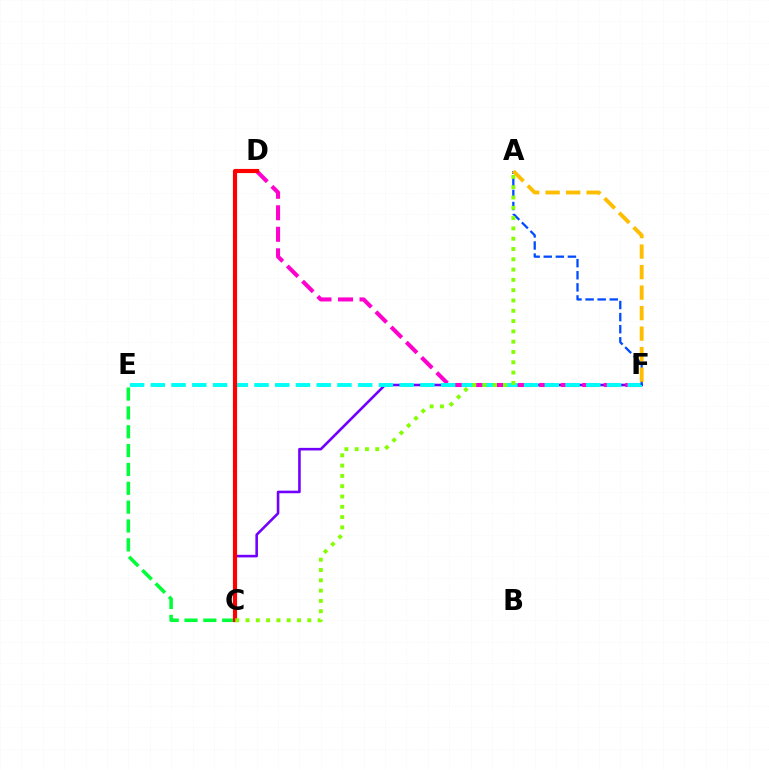{('C', 'F'): [{'color': '#7200ff', 'line_style': 'solid', 'thickness': 1.87}], ('C', 'E'): [{'color': '#00ff39', 'line_style': 'dashed', 'thickness': 2.56}], ('D', 'F'): [{'color': '#ff00cf', 'line_style': 'dashed', 'thickness': 2.92}], ('E', 'F'): [{'color': '#00fff6', 'line_style': 'dashed', 'thickness': 2.82}], ('A', 'F'): [{'color': '#004bff', 'line_style': 'dashed', 'thickness': 1.64}, {'color': '#ffbd00', 'line_style': 'dashed', 'thickness': 2.79}], ('C', 'D'): [{'color': '#ff0000', 'line_style': 'solid', 'thickness': 2.98}], ('A', 'C'): [{'color': '#84ff00', 'line_style': 'dotted', 'thickness': 2.8}]}